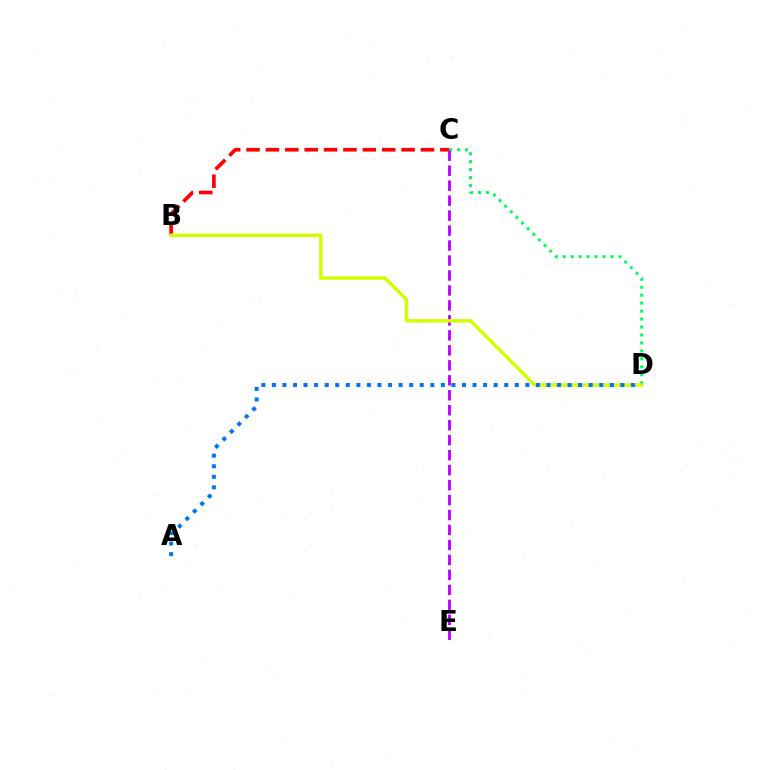{('C', 'D'): [{'color': '#00ff5c', 'line_style': 'dotted', 'thickness': 2.16}], ('B', 'C'): [{'color': '#ff0000', 'line_style': 'dashed', 'thickness': 2.63}], ('C', 'E'): [{'color': '#b900ff', 'line_style': 'dashed', 'thickness': 2.03}], ('B', 'D'): [{'color': '#d1ff00', 'line_style': 'solid', 'thickness': 2.48}], ('A', 'D'): [{'color': '#0074ff', 'line_style': 'dotted', 'thickness': 2.87}]}